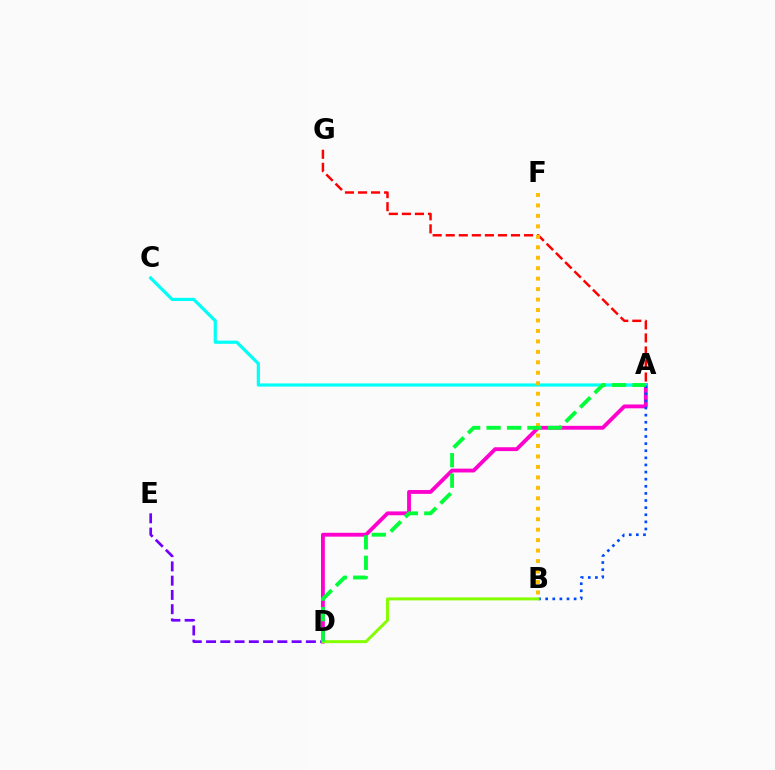{('A', 'D'): [{'color': '#ff00cf', 'line_style': 'solid', 'thickness': 2.77}, {'color': '#00ff39', 'line_style': 'dashed', 'thickness': 2.78}], ('A', 'C'): [{'color': '#00fff6', 'line_style': 'solid', 'thickness': 2.29}], ('A', 'G'): [{'color': '#ff0000', 'line_style': 'dashed', 'thickness': 1.77}], ('D', 'E'): [{'color': '#7200ff', 'line_style': 'dashed', 'thickness': 1.94}], ('A', 'B'): [{'color': '#004bff', 'line_style': 'dotted', 'thickness': 1.93}], ('B', 'D'): [{'color': '#84ff00', 'line_style': 'solid', 'thickness': 2.14}], ('B', 'F'): [{'color': '#ffbd00', 'line_style': 'dotted', 'thickness': 2.84}]}